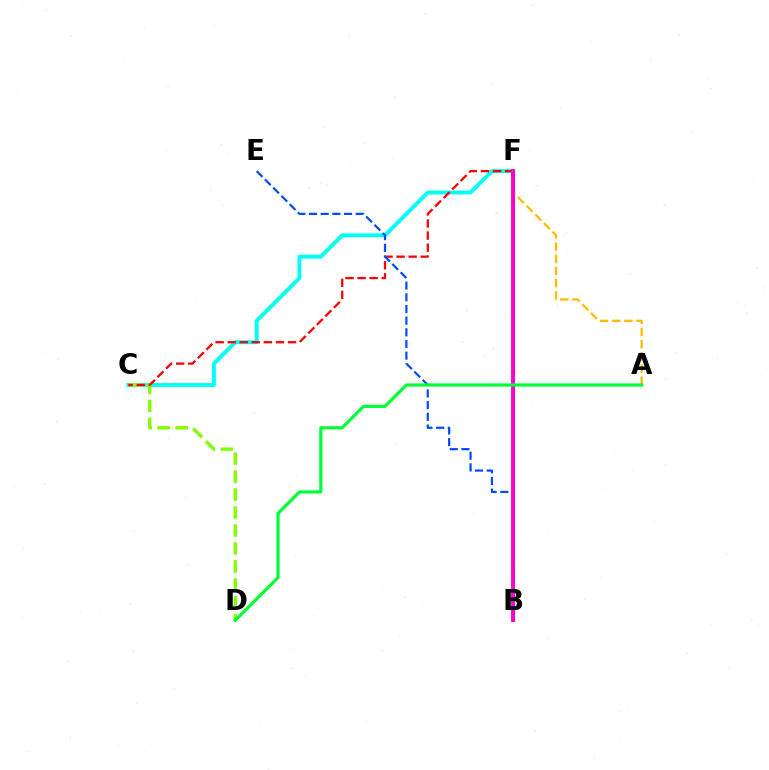{('C', 'F'): [{'color': '#00fff6', 'line_style': 'solid', 'thickness': 2.81}, {'color': '#ff0000', 'line_style': 'dashed', 'thickness': 1.64}], ('A', 'F'): [{'color': '#ffbd00', 'line_style': 'dashed', 'thickness': 1.66}], ('C', 'D'): [{'color': '#84ff00', 'line_style': 'dashed', 'thickness': 2.44}], ('B', 'F'): [{'color': '#7200ff', 'line_style': 'solid', 'thickness': 2.16}, {'color': '#ff00cf', 'line_style': 'solid', 'thickness': 2.79}], ('B', 'E'): [{'color': '#004bff', 'line_style': 'dashed', 'thickness': 1.59}], ('A', 'D'): [{'color': '#00ff39', 'line_style': 'solid', 'thickness': 2.29}]}